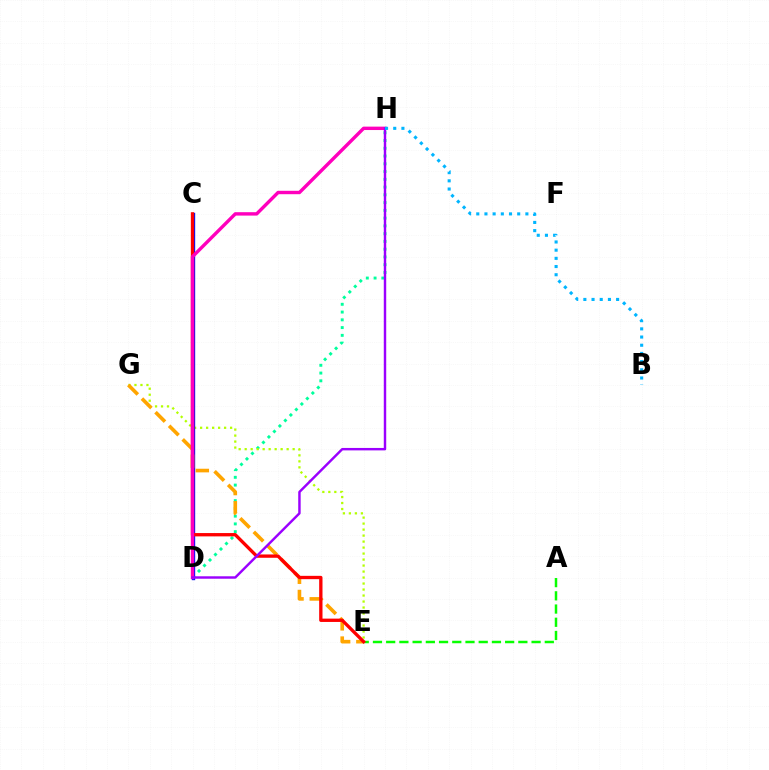{('D', 'H'): [{'color': '#00ff9d', 'line_style': 'dotted', 'thickness': 2.11}, {'color': '#ff00bd', 'line_style': 'solid', 'thickness': 2.45}, {'color': '#9b00ff', 'line_style': 'solid', 'thickness': 1.76}], ('A', 'E'): [{'color': '#08ff00', 'line_style': 'dashed', 'thickness': 1.8}], ('E', 'G'): [{'color': '#b3ff00', 'line_style': 'dotted', 'thickness': 1.63}, {'color': '#ffa500', 'line_style': 'dashed', 'thickness': 2.61}], ('C', 'D'): [{'color': '#0010ff', 'line_style': 'solid', 'thickness': 2.42}], ('C', 'E'): [{'color': '#ff0000', 'line_style': 'solid', 'thickness': 2.39}], ('B', 'H'): [{'color': '#00b5ff', 'line_style': 'dotted', 'thickness': 2.22}]}